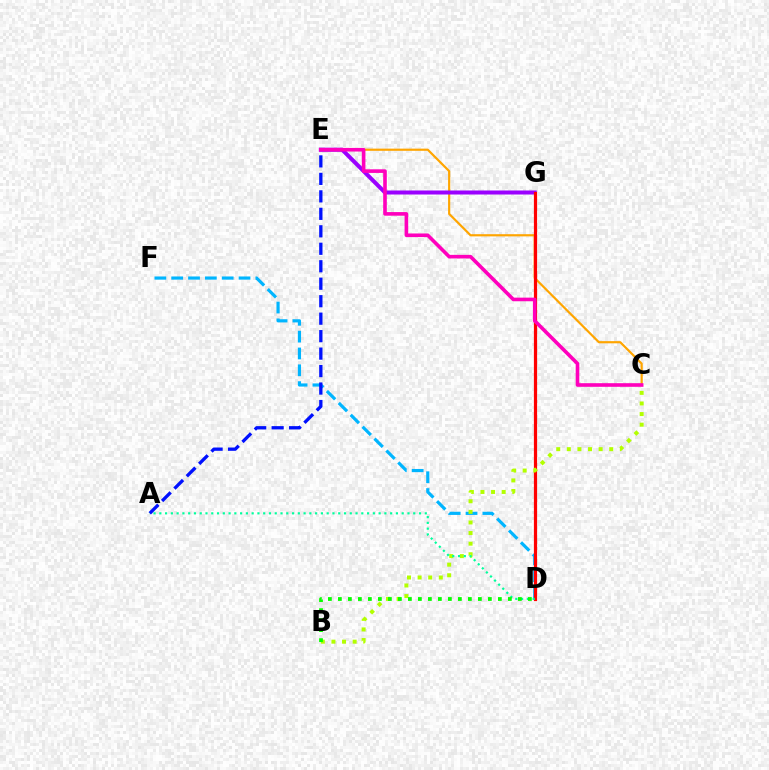{('C', 'E'): [{'color': '#ffa500', 'line_style': 'solid', 'thickness': 1.57}, {'color': '#ff00bd', 'line_style': 'solid', 'thickness': 2.6}], ('D', 'F'): [{'color': '#00b5ff', 'line_style': 'dashed', 'thickness': 2.29}], ('E', 'G'): [{'color': '#9b00ff', 'line_style': 'solid', 'thickness': 2.9}], ('A', 'E'): [{'color': '#0010ff', 'line_style': 'dashed', 'thickness': 2.37}], ('D', 'G'): [{'color': '#ff0000', 'line_style': 'solid', 'thickness': 2.31}], ('B', 'C'): [{'color': '#b3ff00', 'line_style': 'dotted', 'thickness': 2.88}], ('A', 'D'): [{'color': '#00ff9d', 'line_style': 'dotted', 'thickness': 1.57}], ('B', 'D'): [{'color': '#08ff00', 'line_style': 'dotted', 'thickness': 2.72}]}